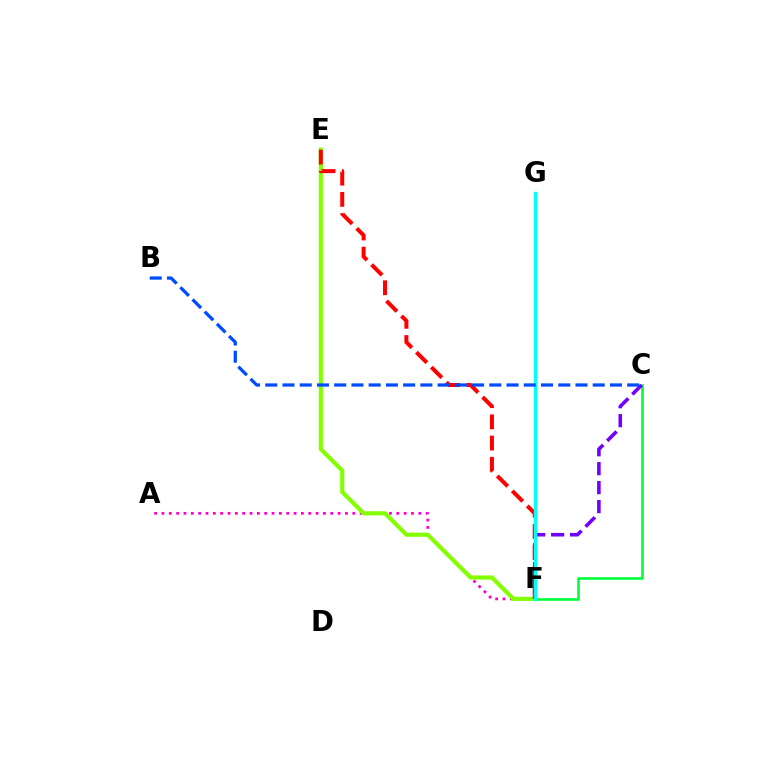{('A', 'F'): [{'color': '#ff00cf', 'line_style': 'dotted', 'thickness': 1.99}], ('C', 'F'): [{'color': '#00ff39', 'line_style': 'solid', 'thickness': 1.9}, {'color': '#7200ff', 'line_style': 'dashed', 'thickness': 2.58}], ('E', 'F'): [{'color': '#84ff00', 'line_style': 'solid', 'thickness': 2.99}, {'color': '#ff0000', 'line_style': 'dashed', 'thickness': 2.88}], ('F', 'G'): [{'color': '#ffbd00', 'line_style': 'solid', 'thickness': 1.98}, {'color': '#00fff6', 'line_style': 'solid', 'thickness': 2.46}], ('B', 'C'): [{'color': '#004bff', 'line_style': 'dashed', 'thickness': 2.34}]}